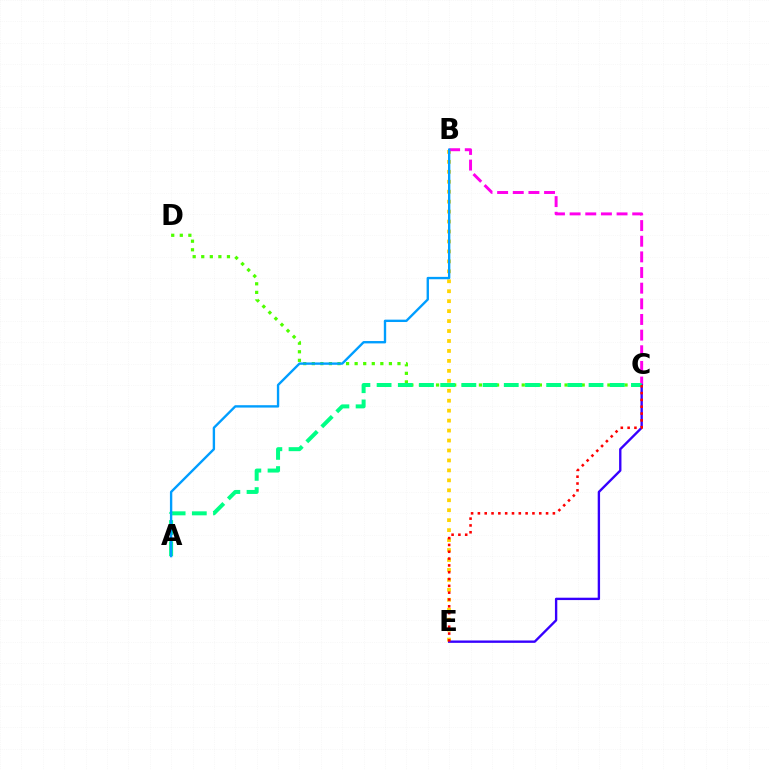{('B', 'E'): [{'color': '#ffd500', 'line_style': 'dotted', 'thickness': 2.7}], ('B', 'C'): [{'color': '#ff00ed', 'line_style': 'dashed', 'thickness': 2.13}], ('C', 'E'): [{'color': '#3700ff', 'line_style': 'solid', 'thickness': 1.7}, {'color': '#ff0000', 'line_style': 'dotted', 'thickness': 1.85}], ('C', 'D'): [{'color': '#4fff00', 'line_style': 'dotted', 'thickness': 2.33}], ('A', 'C'): [{'color': '#00ff86', 'line_style': 'dashed', 'thickness': 2.88}], ('A', 'B'): [{'color': '#009eff', 'line_style': 'solid', 'thickness': 1.71}]}